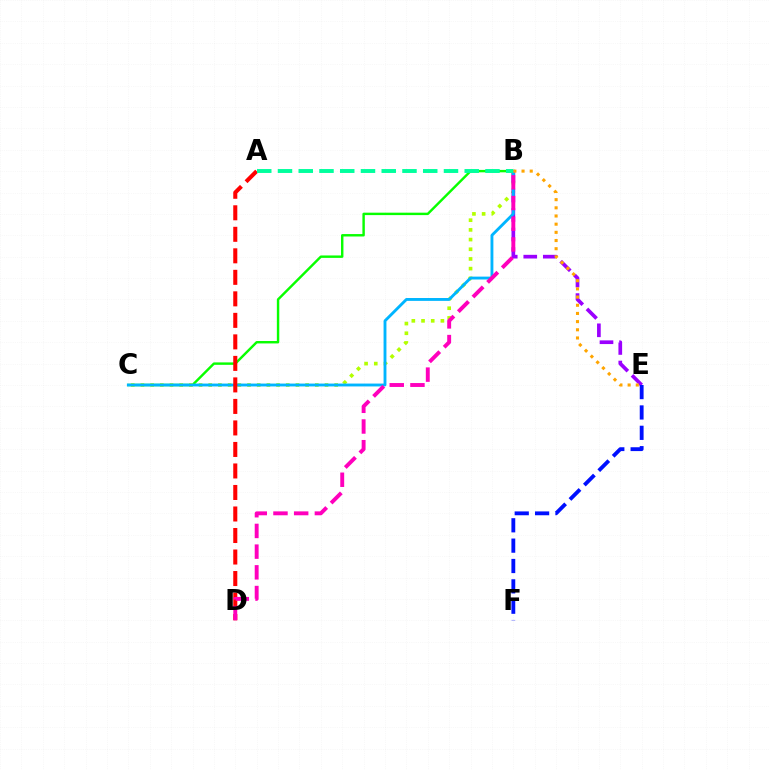{('B', 'C'): [{'color': '#08ff00', 'line_style': 'solid', 'thickness': 1.75}, {'color': '#b3ff00', 'line_style': 'dotted', 'thickness': 2.63}, {'color': '#00b5ff', 'line_style': 'solid', 'thickness': 2.07}], ('B', 'E'): [{'color': '#9b00ff', 'line_style': 'dashed', 'thickness': 2.65}, {'color': '#ffa500', 'line_style': 'dotted', 'thickness': 2.22}], ('A', 'D'): [{'color': '#ff0000', 'line_style': 'dashed', 'thickness': 2.92}], ('E', 'F'): [{'color': '#0010ff', 'line_style': 'dashed', 'thickness': 2.77}], ('B', 'D'): [{'color': '#ff00bd', 'line_style': 'dashed', 'thickness': 2.81}], ('A', 'B'): [{'color': '#00ff9d', 'line_style': 'dashed', 'thickness': 2.82}]}